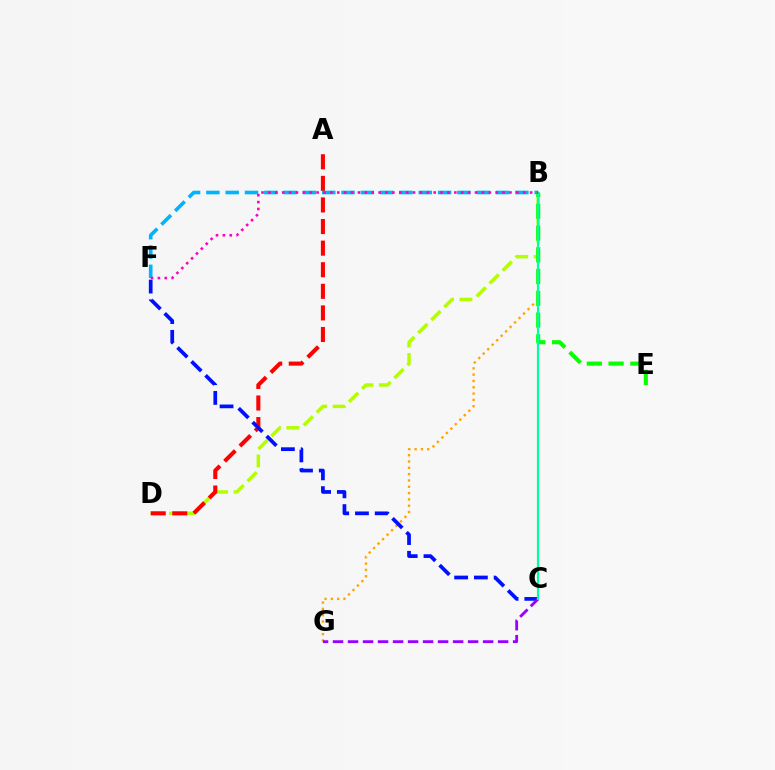{('B', 'G'): [{'color': '#ffa500', 'line_style': 'dotted', 'thickness': 1.72}], ('B', 'D'): [{'color': '#b3ff00', 'line_style': 'dashed', 'thickness': 2.49}], ('A', 'D'): [{'color': '#ff0000', 'line_style': 'dashed', 'thickness': 2.93}], ('C', 'F'): [{'color': '#0010ff', 'line_style': 'dashed', 'thickness': 2.68}], ('C', 'G'): [{'color': '#9b00ff', 'line_style': 'dashed', 'thickness': 2.04}], ('B', 'F'): [{'color': '#00b5ff', 'line_style': 'dashed', 'thickness': 2.62}, {'color': '#ff00bd', 'line_style': 'dotted', 'thickness': 1.87}], ('B', 'E'): [{'color': '#08ff00', 'line_style': 'dashed', 'thickness': 2.96}], ('B', 'C'): [{'color': '#00ff9d', 'line_style': 'solid', 'thickness': 1.55}]}